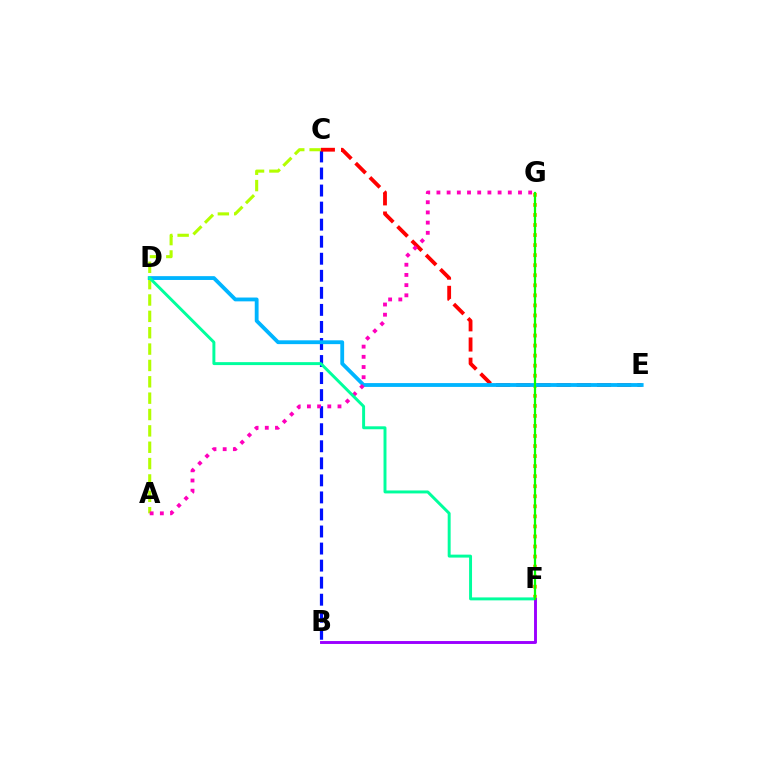{('B', 'C'): [{'color': '#0010ff', 'line_style': 'dashed', 'thickness': 2.32}], ('F', 'G'): [{'color': '#ffa500', 'line_style': 'dotted', 'thickness': 2.73}, {'color': '#08ff00', 'line_style': 'solid', 'thickness': 1.63}], ('C', 'E'): [{'color': '#ff0000', 'line_style': 'dashed', 'thickness': 2.74}], ('A', 'C'): [{'color': '#b3ff00', 'line_style': 'dashed', 'thickness': 2.22}], ('D', 'E'): [{'color': '#00b5ff', 'line_style': 'solid', 'thickness': 2.75}], ('A', 'G'): [{'color': '#ff00bd', 'line_style': 'dotted', 'thickness': 2.77}], ('D', 'F'): [{'color': '#00ff9d', 'line_style': 'solid', 'thickness': 2.12}], ('B', 'F'): [{'color': '#9b00ff', 'line_style': 'solid', 'thickness': 2.1}]}